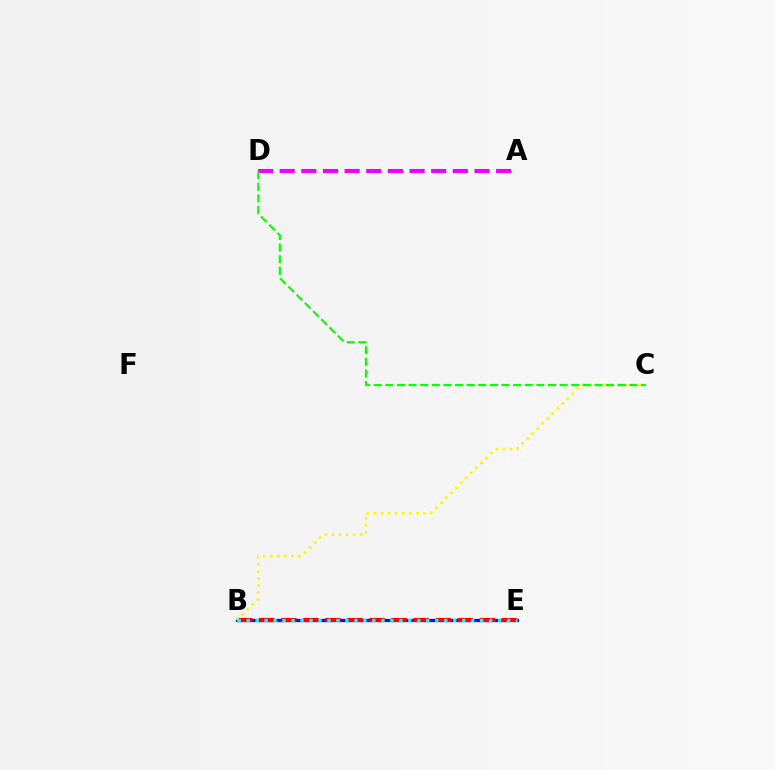{('A', 'D'): [{'color': '#ee00ff', 'line_style': 'dashed', 'thickness': 2.94}], ('B', 'E'): [{'color': '#0010ff', 'line_style': 'solid', 'thickness': 2.32}, {'color': '#ff0000', 'line_style': 'dashed', 'thickness': 3.0}, {'color': '#00fff6', 'line_style': 'dotted', 'thickness': 2.44}], ('B', 'C'): [{'color': '#fcf500', 'line_style': 'dotted', 'thickness': 1.92}], ('C', 'D'): [{'color': '#08ff00', 'line_style': 'dashed', 'thickness': 1.58}]}